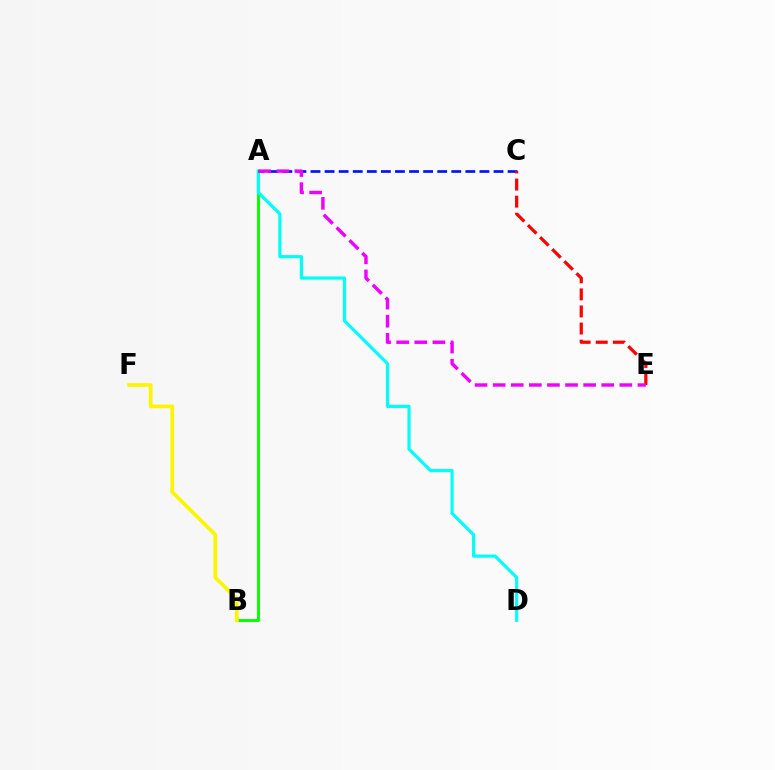{('A', 'B'): [{'color': '#08ff00', 'line_style': 'solid', 'thickness': 2.11}], ('A', 'D'): [{'color': '#00fff6', 'line_style': 'solid', 'thickness': 2.29}], ('A', 'C'): [{'color': '#0010ff', 'line_style': 'dashed', 'thickness': 1.91}], ('C', 'E'): [{'color': '#ff0000', 'line_style': 'dashed', 'thickness': 2.32}], ('A', 'E'): [{'color': '#ee00ff', 'line_style': 'dashed', 'thickness': 2.46}], ('B', 'F'): [{'color': '#fcf500', 'line_style': 'solid', 'thickness': 2.68}]}